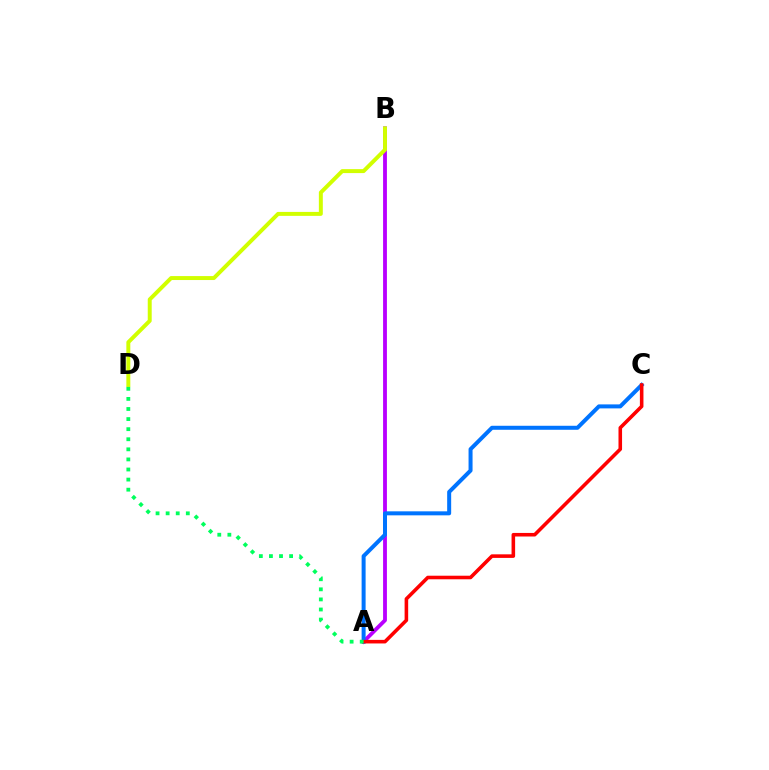{('A', 'B'): [{'color': '#b900ff', 'line_style': 'solid', 'thickness': 2.76}], ('A', 'C'): [{'color': '#0074ff', 'line_style': 'solid', 'thickness': 2.88}, {'color': '#ff0000', 'line_style': 'solid', 'thickness': 2.57}], ('B', 'D'): [{'color': '#d1ff00', 'line_style': 'solid', 'thickness': 2.85}], ('A', 'D'): [{'color': '#00ff5c', 'line_style': 'dotted', 'thickness': 2.74}]}